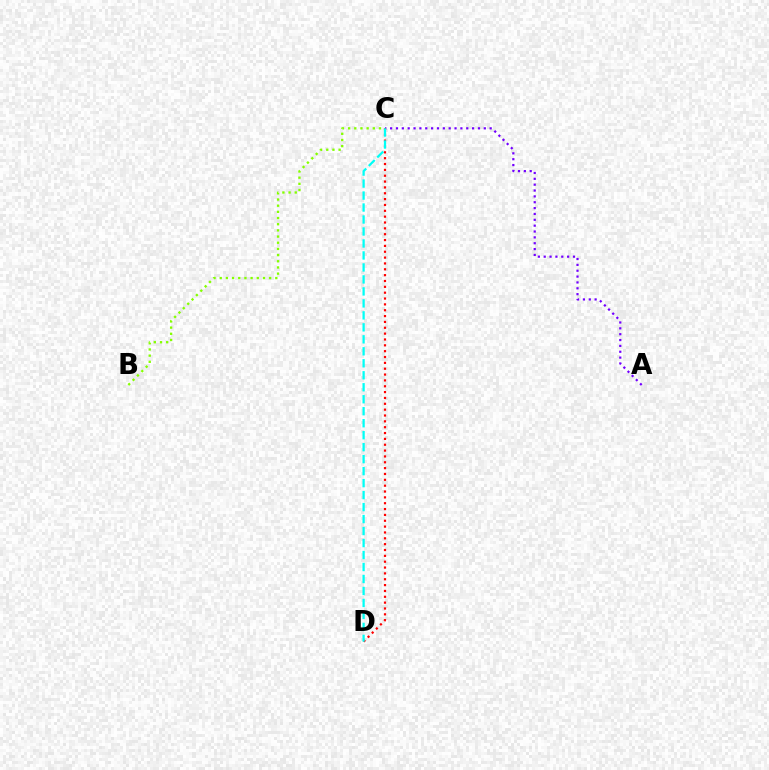{('A', 'C'): [{'color': '#7200ff', 'line_style': 'dotted', 'thickness': 1.59}], ('C', 'D'): [{'color': '#ff0000', 'line_style': 'dotted', 'thickness': 1.59}, {'color': '#00fff6', 'line_style': 'dashed', 'thickness': 1.63}], ('B', 'C'): [{'color': '#84ff00', 'line_style': 'dotted', 'thickness': 1.68}]}